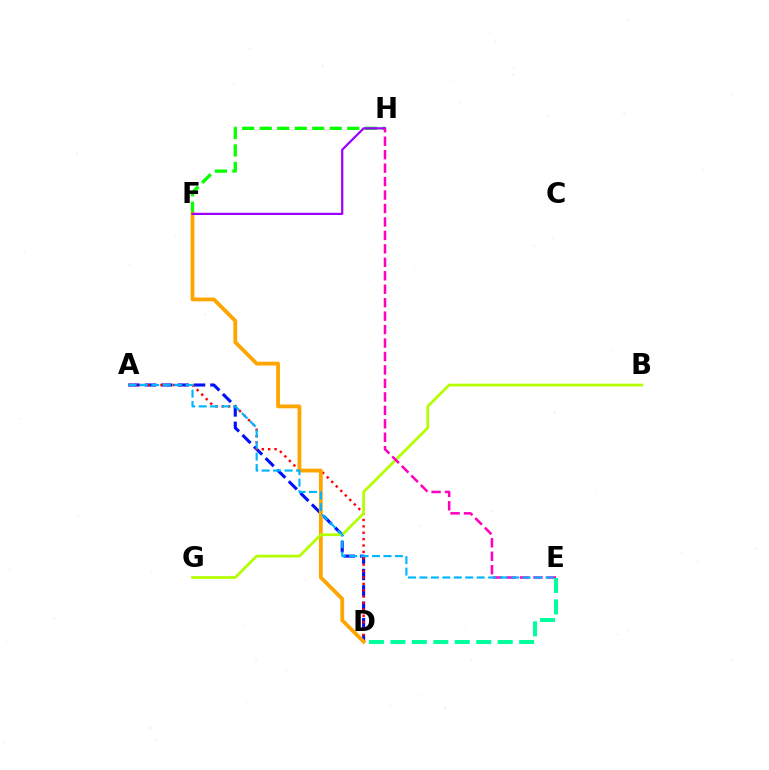{('F', 'H'): [{'color': '#08ff00', 'line_style': 'dashed', 'thickness': 2.38}, {'color': '#9b00ff', 'line_style': 'solid', 'thickness': 1.6}], ('A', 'D'): [{'color': '#0010ff', 'line_style': 'dashed', 'thickness': 2.22}, {'color': '#ff0000', 'line_style': 'dotted', 'thickness': 1.73}], ('D', 'F'): [{'color': '#ffa500', 'line_style': 'solid', 'thickness': 2.74}], ('B', 'G'): [{'color': '#b3ff00', 'line_style': 'solid', 'thickness': 1.97}], ('E', 'H'): [{'color': '#ff00bd', 'line_style': 'dashed', 'thickness': 1.83}], ('D', 'E'): [{'color': '#00ff9d', 'line_style': 'dashed', 'thickness': 2.92}], ('A', 'E'): [{'color': '#00b5ff', 'line_style': 'dashed', 'thickness': 1.56}]}